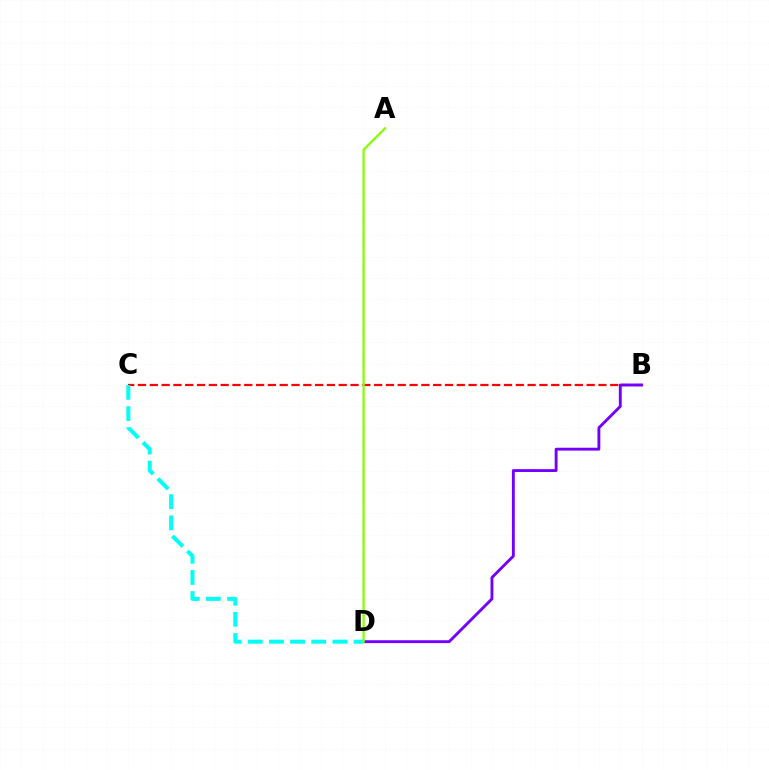{('B', 'C'): [{'color': '#ff0000', 'line_style': 'dashed', 'thickness': 1.6}], ('B', 'D'): [{'color': '#7200ff', 'line_style': 'solid', 'thickness': 2.06}], ('C', 'D'): [{'color': '#00fff6', 'line_style': 'dashed', 'thickness': 2.87}], ('A', 'D'): [{'color': '#84ff00', 'line_style': 'solid', 'thickness': 1.62}]}